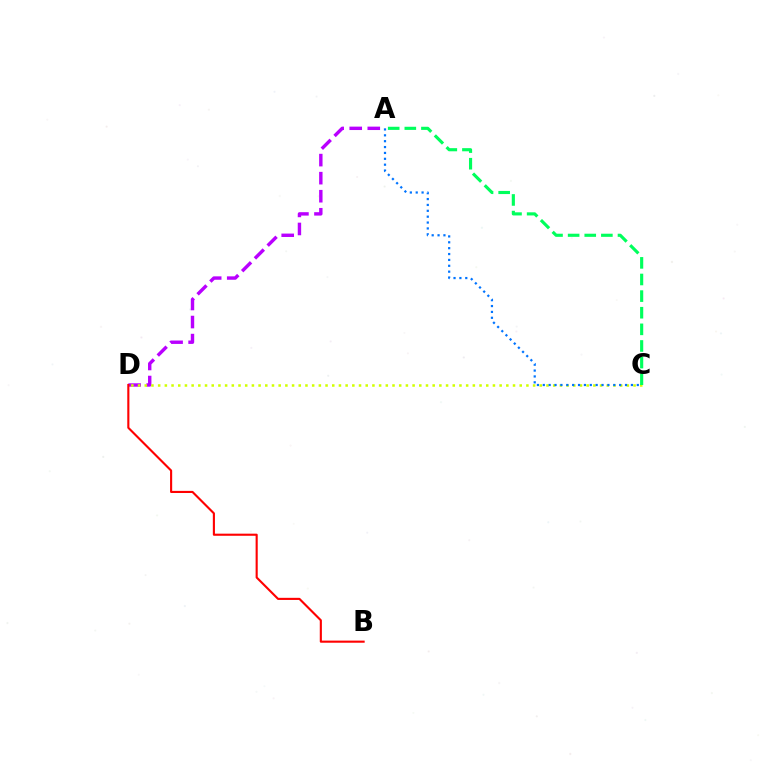{('A', 'D'): [{'color': '#b900ff', 'line_style': 'dashed', 'thickness': 2.45}], ('B', 'D'): [{'color': '#ff0000', 'line_style': 'solid', 'thickness': 1.52}], ('C', 'D'): [{'color': '#d1ff00', 'line_style': 'dotted', 'thickness': 1.82}], ('A', 'C'): [{'color': '#0074ff', 'line_style': 'dotted', 'thickness': 1.6}, {'color': '#00ff5c', 'line_style': 'dashed', 'thickness': 2.26}]}